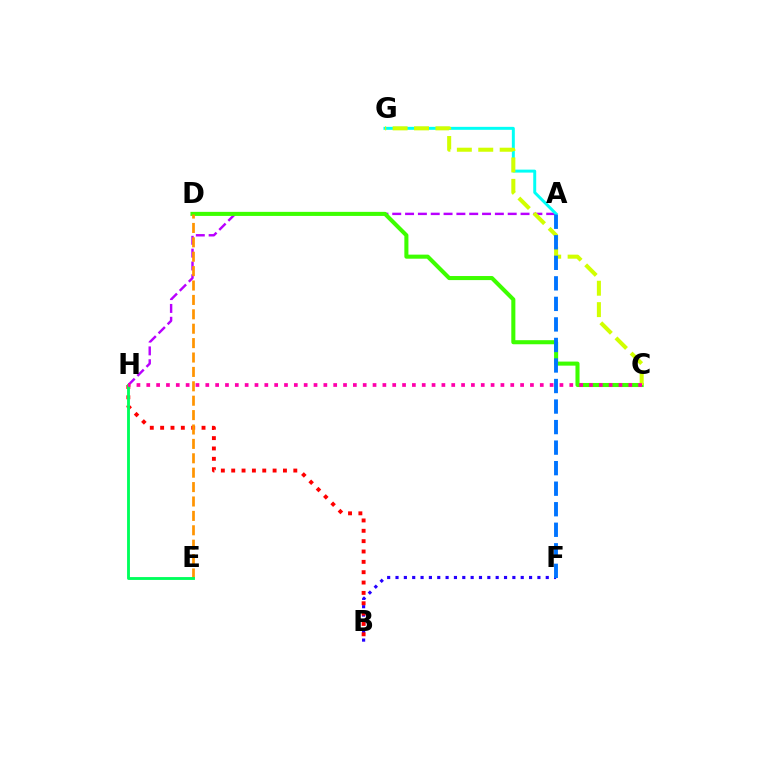{('A', 'H'): [{'color': '#b900ff', 'line_style': 'dashed', 'thickness': 1.74}], ('A', 'G'): [{'color': '#00fff6', 'line_style': 'solid', 'thickness': 2.13}], ('B', 'F'): [{'color': '#2500ff', 'line_style': 'dotted', 'thickness': 2.27}], ('C', 'D'): [{'color': '#3dff00', 'line_style': 'solid', 'thickness': 2.93}], ('B', 'H'): [{'color': '#ff0000', 'line_style': 'dotted', 'thickness': 2.81}], ('C', 'G'): [{'color': '#d1ff00', 'line_style': 'dashed', 'thickness': 2.91}], ('A', 'F'): [{'color': '#0074ff', 'line_style': 'dashed', 'thickness': 2.79}], ('D', 'E'): [{'color': '#ff9400', 'line_style': 'dashed', 'thickness': 1.96}], ('E', 'H'): [{'color': '#00ff5c', 'line_style': 'solid', 'thickness': 2.07}], ('C', 'H'): [{'color': '#ff00ac', 'line_style': 'dotted', 'thickness': 2.67}]}